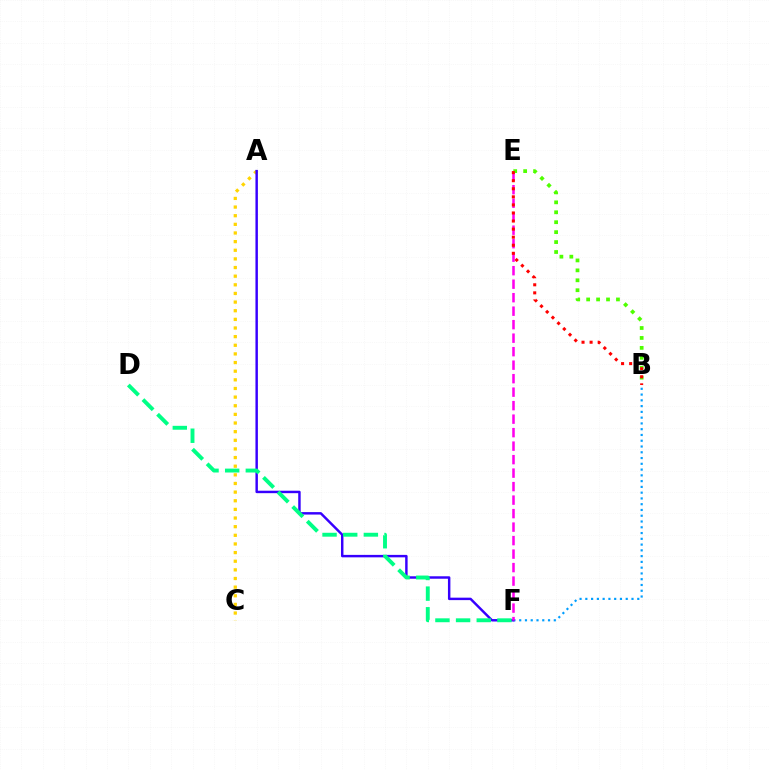{('B', 'F'): [{'color': '#009eff', 'line_style': 'dotted', 'thickness': 1.57}], ('A', 'C'): [{'color': '#ffd500', 'line_style': 'dotted', 'thickness': 2.35}], ('A', 'F'): [{'color': '#3700ff', 'line_style': 'solid', 'thickness': 1.77}], ('D', 'F'): [{'color': '#00ff86', 'line_style': 'dashed', 'thickness': 2.81}], ('E', 'F'): [{'color': '#ff00ed', 'line_style': 'dashed', 'thickness': 1.83}], ('B', 'E'): [{'color': '#4fff00', 'line_style': 'dotted', 'thickness': 2.7}, {'color': '#ff0000', 'line_style': 'dotted', 'thickness': 2.19}]}